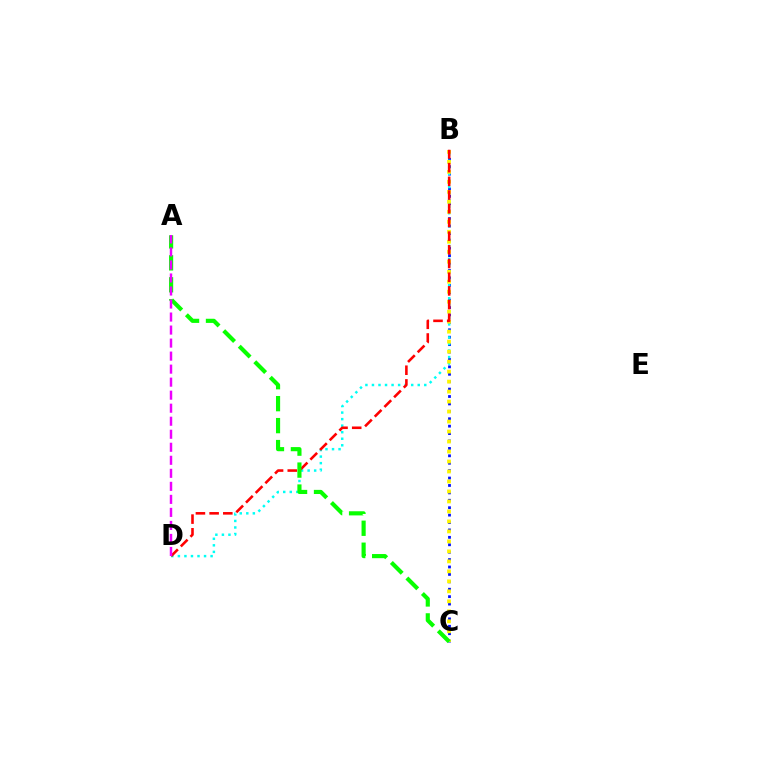{('B', 'C'): [{'color': '#0010ff', 'line_style': 'dotted', 'thickness': 2.01}, {'color': '#fcf500', 'line_style': 'dotted', 'thickness': 2.71}], ('B', 'D'): [{'color': '#00fff6', 'line_style': 'dotted', 'thickness': 1.78}, {'color': '#ff0000', 'line_style': 'dashed', 'thickness': 1.86}], ('A', 'C'): [{'color': '#08ff00', 'line_style': 'dashed', 'thickness': 2.98}], ('A', 'D'): [{'color': '#ee00ff', 'line_style': 'dashed', 'thickness': 1.77}]}